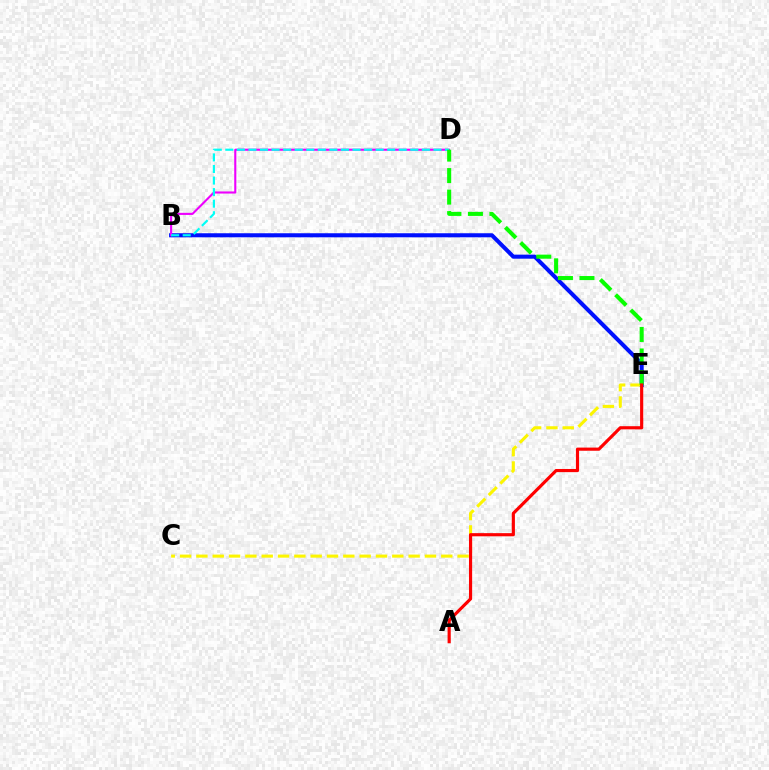{('B', 'E'): [{'color': '#0010ff', 'line_style': 'solid', 'thickness': 2.92}], ('C', 'E'): [{'color': '#fcf500', 'line_style': 'dashed', 'thickness': 2.22}], ('B', 'D'): [{'color': '#ee00ff', 'line_style': 'solid', 'thickness': 1.51}, {'color': '#00fff6', 'line_style': 'dashed', 'thickness': 1.57}], ('D', 'E'): [{'color': '#08ff00', 'line_style': 'dashed', 'thickness': 2.92}], ('A', 'E'): [{'color': '#ff0000', 'line_style': 'solid', 'thickness': 2.27}]}